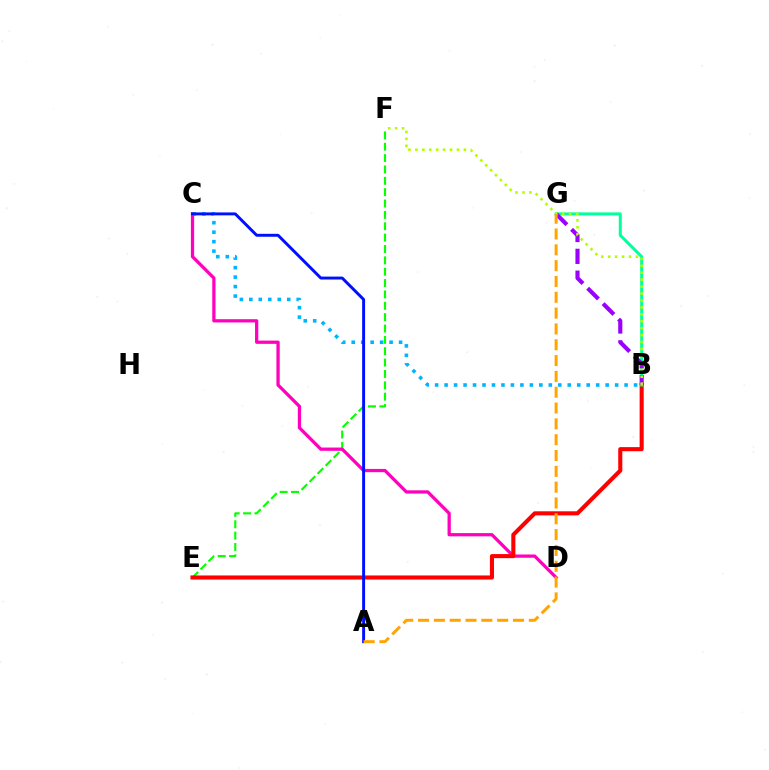{('E', 'F'): [{'color': '#08ff00', 'line_style': 'dashed', 'thickness': 1.54}], ('C', 'D'): [{'color': '#ff00bd', 'line_style': 'solid', 'thickness': 2.35}], ('B', 'C'): [{'color': '#00b5ff', 'line_style': 'dotted', 'thickness': 2.57}], ('B', 'E'): [{'color': '#ff0000', 'line_style': 'solid', 'thickness': 2.94}], ('B', 'G'): [{'color': '#00ff9d', 'line_style': 'solid', 'thickness': 2.17}, {'color': '#9b00ff', 'line_style': 'dashed', 'thickness': 2.97}], ('A', 'C'): [{'color': '#0010ff', 'line_style': 'solid', 'thickness': 2.11}], ('B', 'F'): [{'color': '#b3ff00', 'line_style': 'dotted', 'thickness': 1.88}], ('A', 'G'): [{'color': '#ffa500', 'line_style': 'dashed', 'thickness': 2.15}]}